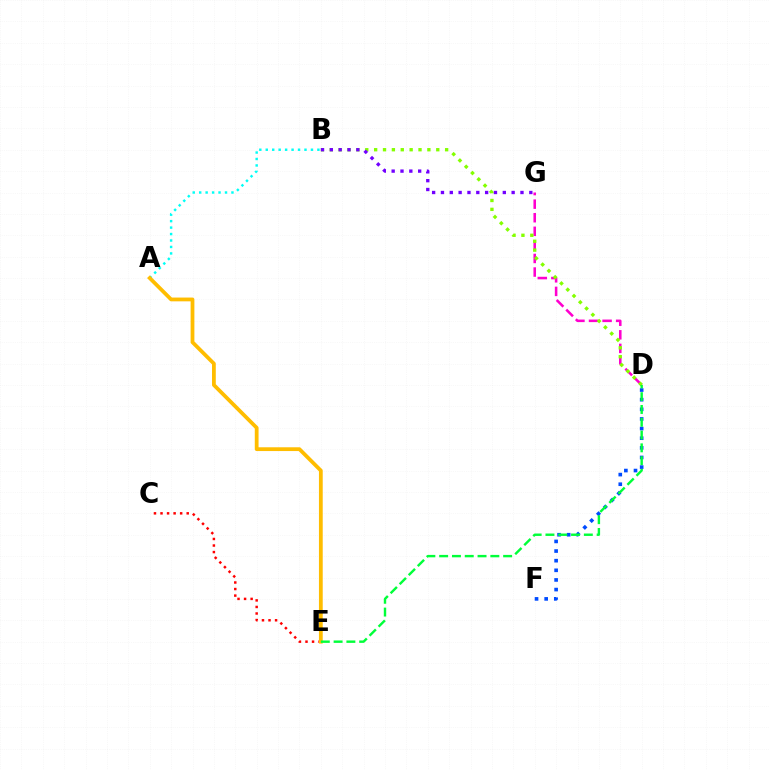{('D', 'G'): [{'color': '#ff00cf', 'line_style': 'dashed', 'thickness': 1.84}], ('C', 'E'): [{'color': '#ff0000', 'line_style': 'dotted', 'thickness': 1.78}], ('B', 'D'): [{'color': '#84ff00', 'line_style': 'dotted', 'thickness': 2.41}], ('A', 'B'): [{'color': '#00fff6', 'line_style': 'dotted', 'thickness': 1.75}], ('D', 'F'): [{'color': '#004bff', 'line_style': 'dotted', 'thickness': 2.62}], ('A', 'E'): [{'color': '#ffbd00', 'line_style': 'solid', 'thickness': 2.72}], ('B', 'G'): [{'color': '#7200ff', 'line_style': 'dotted', 'thickness': 2.4}], ('D', 'E'): [{'color': '#00ff39', 'line_style': 'dashed', 'thickness': 1.74}]}